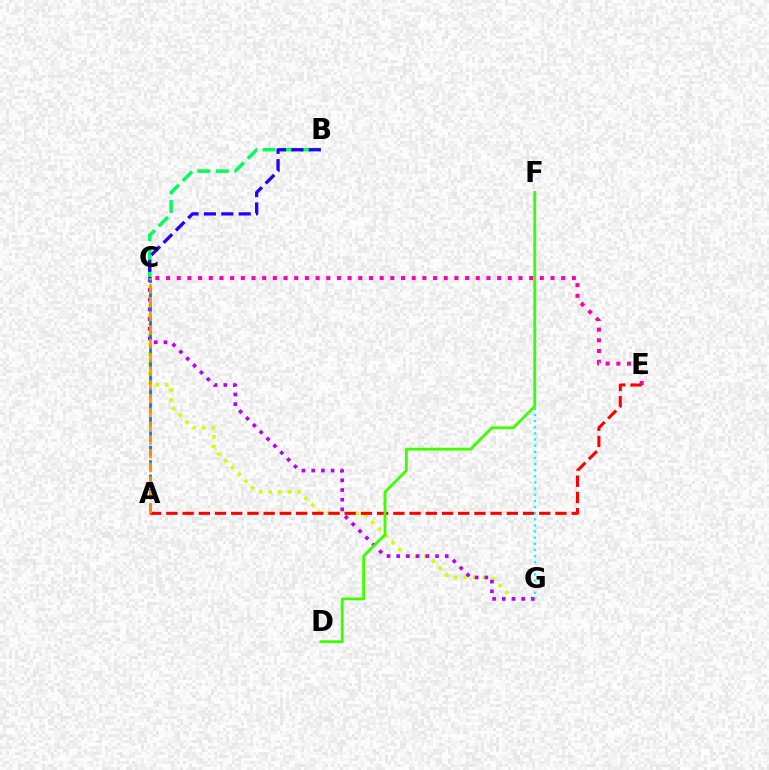{('C', 'G'): [{'color': '#d1ff00', 'line_style': 'dotted', 'thickness': 2.61}, {'color': '#b900ff', 'line_style': 'dotted', 'thickness': 2.64}], ('B', 'C'): [{'color': '#00ff5c', 'line_style': 'dashed', 'thickness': 2.51}, {'color': '#2500ff', 'line_style': 'dashed', 'thickness': 2.36}], ('A', 'C'): [{'color': '#0074ff', 'line_style': 'dashed', 'thickness': 1.96}, {'color': '#ff9400', 'line_style': 'dashed', 'thickness': 1.87}], ('C', 'E'): [{'color': '#ff00ac', 'line_style': 'dotted', 'thickness': 2.9}], ('F', 'G'): [{'color': '#00fff6', 'line_style': 'dotted', 'thickness': 1.67}], ('A', 'E'): [{'color': '#ff0000', 'line_style': 'dashed', 'thickness': 2.2}], ('D', 'F'): [{'color': '#3dff00', 'line_style': 'solid', 'thickness': 2.03}]}